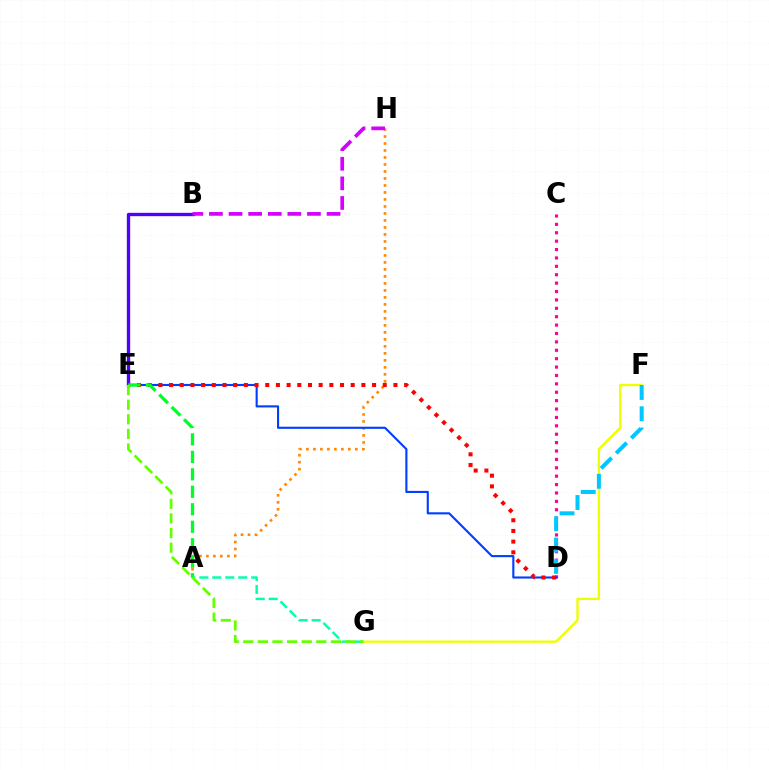{('A', 'H'): [{'color': '#ff8800', 'line_style': 'dotted', 'thickness': 1.9}], ('C', 'D'): [{'color': '#ff00a0', 'line_style': 'dotted', 'thickness': 2.28}], ('B', 'E'): [{'color': '#4f00ff', 'line_style': 'solid', 'thickness': 2.4}], ('A', 'G'): [{'color': '#00ffaf', 'line_style': 'dashed', 'thickness': 1.76}], ('D', 'E'): [{'color': '#003fff', 'line_style': 'solid', 'thickness': 1.53}, {'color': '#ff0000', 'line_style': 'dotted', 'thickness': 2.9}], ('F', 'G'): [{'color': '#eeff00', 'line_style': 'solid', 'thickness': 1.68}], ('A', 'E'): [{'color': '#00ff27', 'line_style': 'dashed', 'thickness': 2.37}], ('D', 'F'): [{'color': '#00c7ff', 'line_style': 'dashed', 'thickness': 2.9}], ('B', 'H'): [{'color': '#d600ff', 'line_style': 'dashed', 'thickness': 2.66}], ('E', 'G'): [{'color': '#66ff00', 'line_style': 'dashed', 'thickness': 1.98}]}